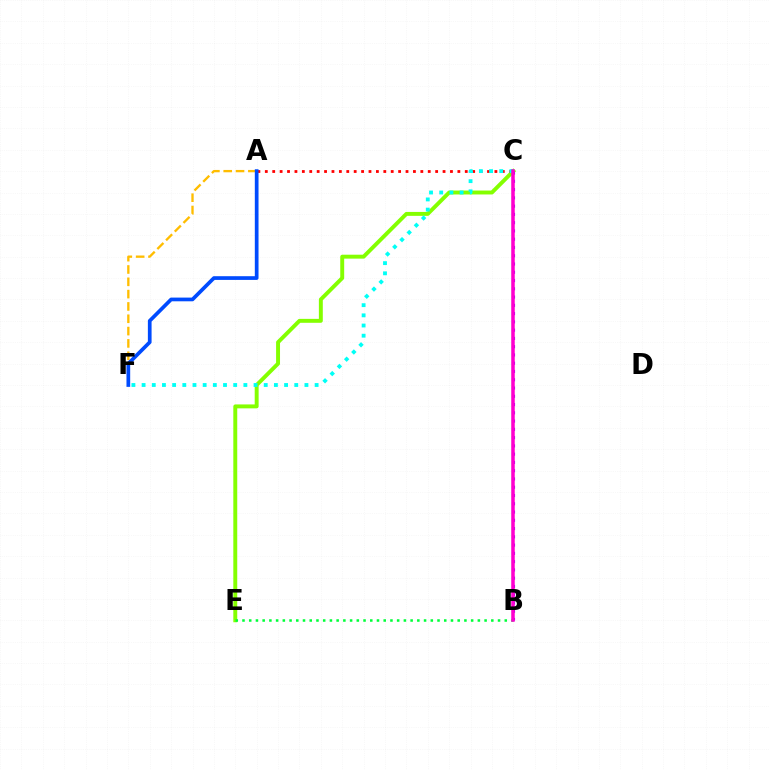{('C', 'E'): [{'color': '#84ff00', 'line_style': 'solid', 'thickness': 2.83}], ('B', 'C'): [{'color': '#7200ff', 'line_style': 'dotted', 'thickness': 2.25}, {'color': '#ff00cf', 'line_style': 'solid', 'thickness': 2.53}], ('A', 'C'): [{'color': '#ff0000', 'line_style': 'dotted', 'thickness': 2.01}], ('C', 'F'): [{'color': '#00fff6', 'line_style': 'dotted', 'thickness': 2.77}], ('B', 'E'): [{'color': '#00ff39', 'line_style': 'dotted', 'thickness': 1.83}], ('A', 'F'): [{'color': '#ffbd00', 'line_style': 'dashed', 'thickness': 1.67}, {'color': '#004bff', 'line_style': 'solid', 'thickness': 2.67}]}